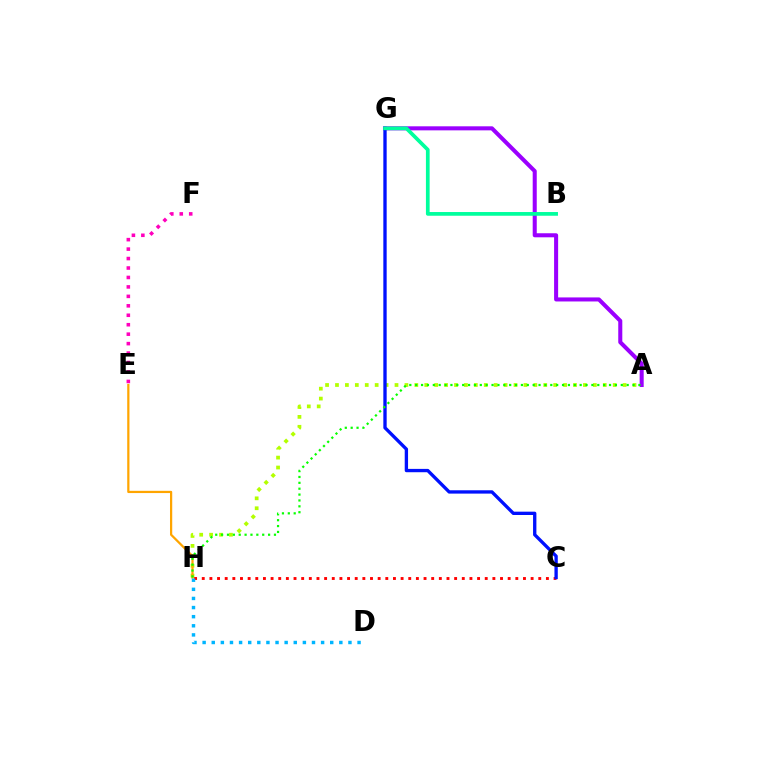{('A', 'H'): [{'color': '#b3ff00', 'line_style': 'dotted', 'thickness': 2.69}, {'color': '#08ff00', 'line_style': 'dotted', 'thickness': 1.6}], ('C', 'H'): [{'color': '#ff0000', 'line_style': 'dotted', 'thickness': 2.08}], ('E', 'F'): [{'color': '#ff00bd', 'line_style': 'dotted', 'thickness': 2.57}], ('E', 'H'): [{'color': '#ffa500', 'line_style': 'solid', 'thickness': 1.61}], ('A', 'G'): [{'color': '#9b00ff', 'line_style': 'solid', 'thickness': 2.91}], ('C', 'G'): [{'color': '#0010ff', 'line_style': 'solid', 'thickness': 2.4}], ('D', 'H'): [{'color': '#00b5ff', 'line_style': 'dotted', 'thickness': 2.48}], ('B', 'G'): [{'color': '#00ff9d', 'line_style': 'solid', 'thickness': 2.67}]}